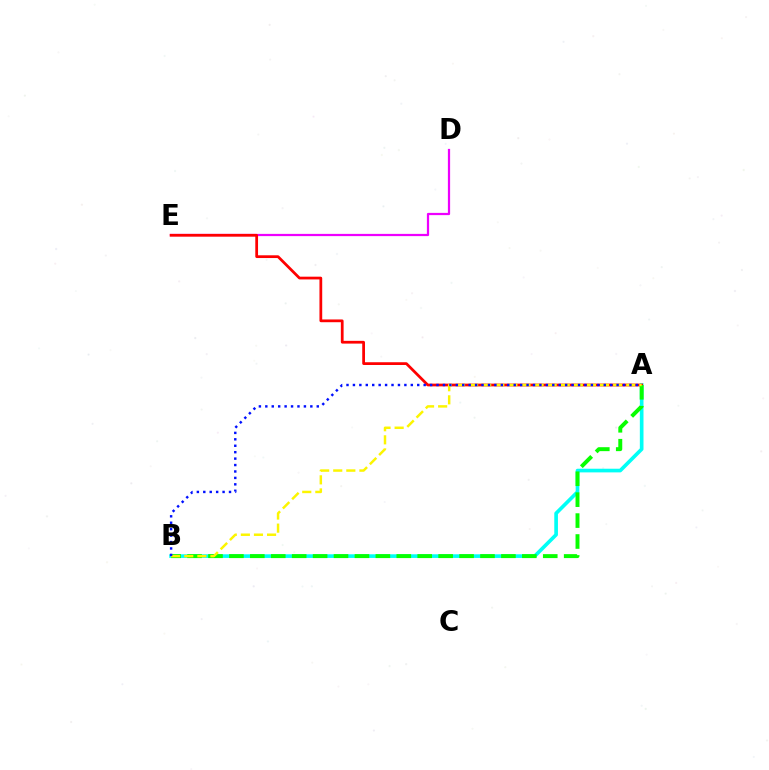{('D', 'E'): [{'color': '#ee00ff', 'line_style': 'solid', 'thickness': 1.61}], ('A', 'B'): [{'color': '#00fff6', 'line_style': 'solid', 'thickness': 2.63}, {'color': '#08ff00', 'line_style': 'dashed', 'thickness': 2.84}, {'color': '#fcf500', 'line_style': 'dashed', 'thickness': 1.78}, {'color': '#0010ff', 'line_style': 'dotted', 'thickness': 1.75}], ('A', 'E'): [{'color': '#ff0000', 'line_style': 'solid', 'thickness': 1.98}]}